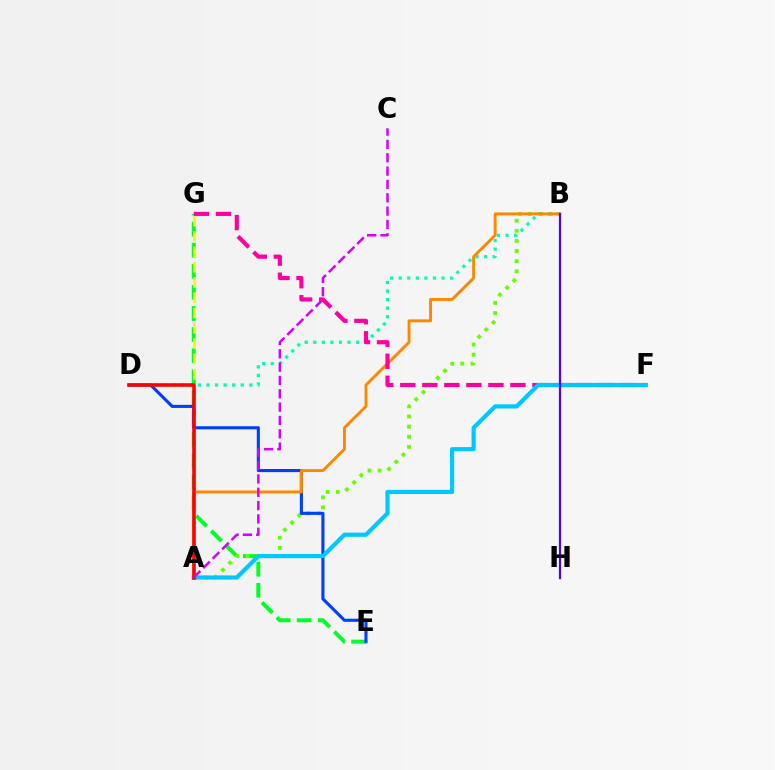{('E', 'G'): [{'color': '#00ff27', 'line_style': 'dashed', 'thickness': 2.86}], ('A', 'B'): [{'color': '#66ff00', 'line_style': 'dotted', 'thickness': 2.75}, {'color': '#ff8800', 'line_style': 'solid', 'thickness': 2.1}], ('D', 'E'): [{'color': '#003fff', 'line_style': 'solid', 'thickness': 2.23}], ('B', 'D'): [{'color': '#00ffaf', 'line_style': 'dotted', 'thickness': 2.33}], ('A', 'G'): [{'color': '#eeff00', 'line_style': 'dashed', 'thickness': 2.08}], ('F', 'G'): [{'color': '#ff00a0', 'line_style': 'dashed', 'thickness': 2.99}], ('A', 'F'): [{'color': '#00c7ff', 'line_style': 'solid', 'thickness': 3.0}], ('A', 'D'): [{'color': '#ff0000', 'line_style': 'solid', 'thickness': 2.56}], ('B', 'H'): [{'color': '#4f00ff', 'line_style': 'solid', 'thickness': 1.59}], ('A', 'C'): [{'color': '#d600ff', 'line_style': 'dashed', 'thickness': 1.81}]}